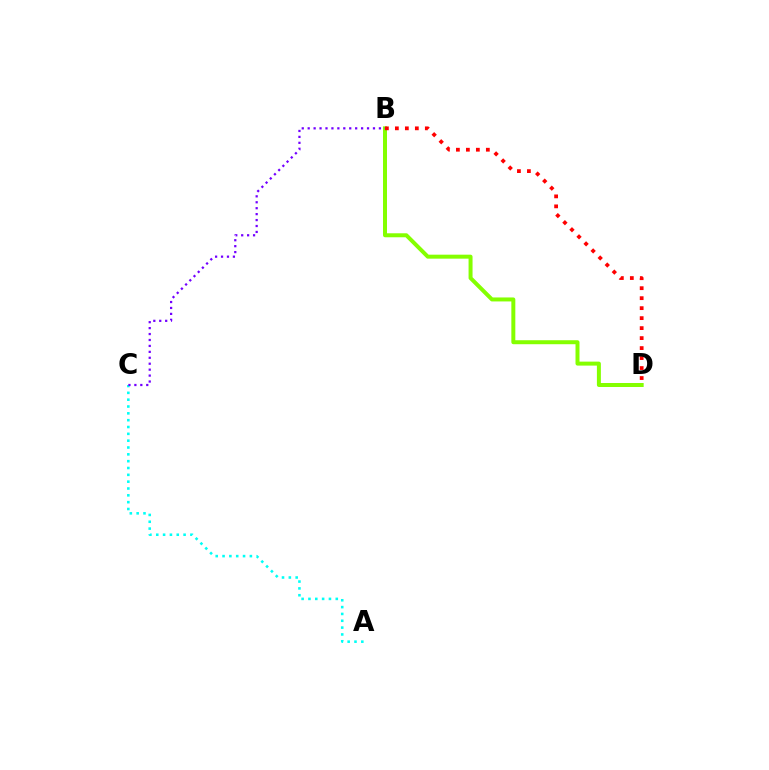{('B', 'D'): [{'color': '#84ff00', 'line_style': 'solid', 'thickness': 2.87}, {'color': '#ff0000', 'line_style': 'dotted', 'thickness': 2.71}], ('A', 'C'): [{'color': '#00fff6', 'line_style': 'dotted', 'thickness': 1.86}], ('B', 'C'): [{'color': '#7200ff', 'line_style': 'dotted', 'thickness': 1.61}]}